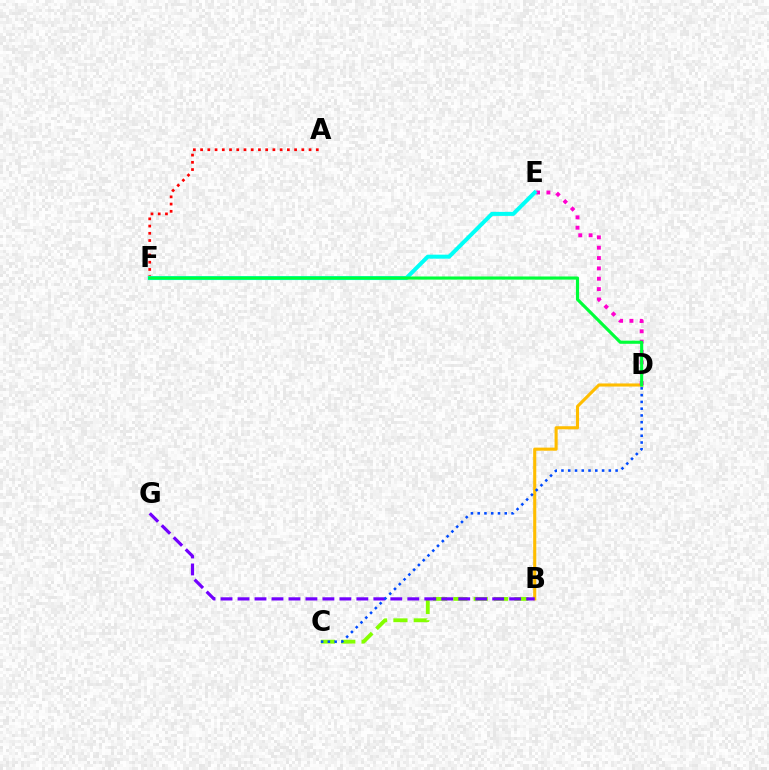{('B', 'D'): [{'color': '#ffbd00', 'line_style': 'solid', 'thickness': 2.23}], ('A', 'F'): [{'color': '#ff0000', 'line_style': 'dotted', 'thickness': 1.96}], ('D', 'E'): [{'color': '#ff00cf', 'line_style': 'dotted', 'thickness': 2.81}], ('E', 'F'): [{'color': '#00fff6', 'line_style': 'solid', 'thickness': 2.89}], ('B', 'C'): [{'color': '#84ff00', 'line_style': 'dashed', 'thickness': 2.76}], ('D', 'F'): [{'color': '#00ff39', 'line_style': 'solid', 'thickness': 2.26}], ('B', 'G'): [{'color': '#7200ff', 'line_style': 'dashed', 'thickness': 2.31}], ('C', 'D'): [{'color': '#004bff', 'line_style': 'dotted', 'thickness': 1.84}]}